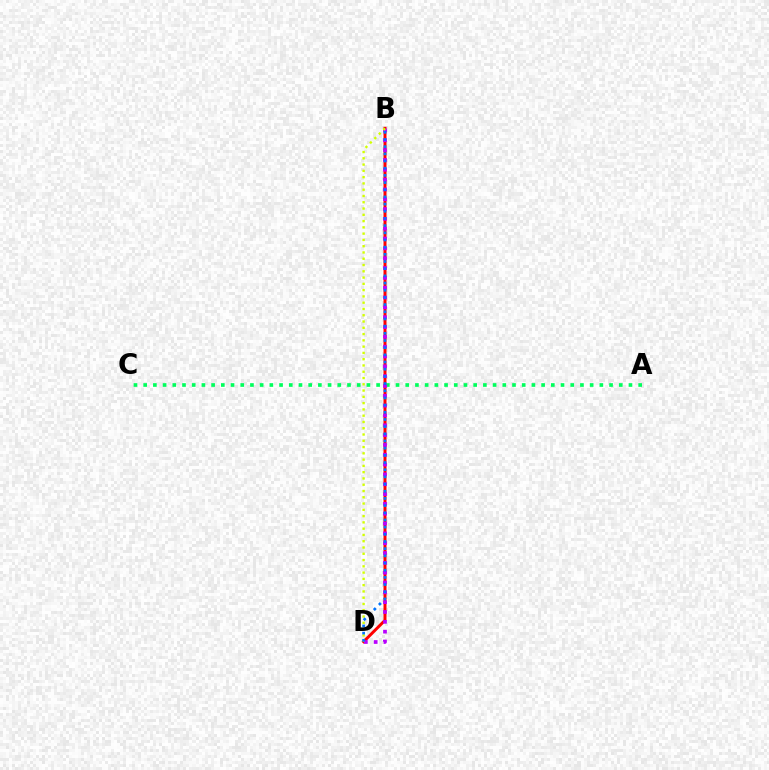{('B', 'D'): [{'color': '#ff0000', 'line_style': 'solid', 'thickness': 2.14}, {'color': '#b900ff', 'line_style': 'dotted', 'thickness': 2.67}, {'color': '#d1ff00', 'line_style': 'dotted', 'thickness': 1.71}, {'color': '#0074ff', 'line_style': 'dotted', 'thickness': 1.95}], ('A', 'C'): [{'color': '#00ff5c', 'line_style': 'dotted', 'thickness': 2.64}]}